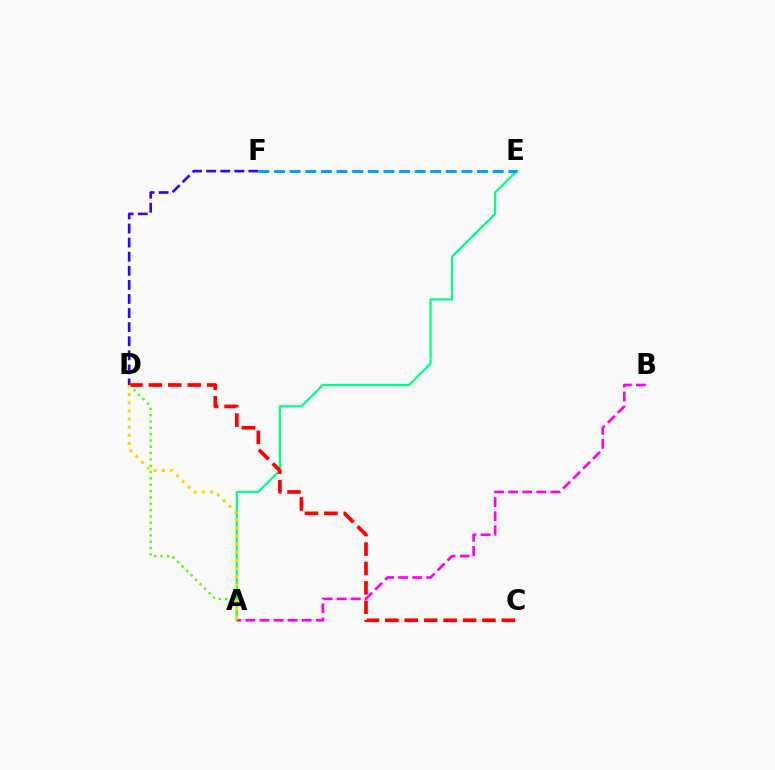{('D', 'F'): [{'color': '#3700ff', 'line_style': 'dashed', 'thickness': 1.91}], ('A', 'E'): [{'color': '#00ff86', 'line_style': 'solid', 'thickness': 1.61}], ('E', 'F'): [{'color': '#009eff', 'line_style': 'dashed', 'thickness': 2.12}], ('A', 'B'): [{'color': '#ff00ed', 'line_style': 'dashed', 'thickness': 1.91}], ('A', 'D'): [{'color': '#4fff00', 'line_style': 'dotted', 'thickness': 1.72}, {'color': '#ffd500', 'line_style': 'dotted', 'thickness': 2.21}], ('C', 'D'): [{'color': '#ff0000', 'line_style': 'dashed', 'thickness': 2.64}]}